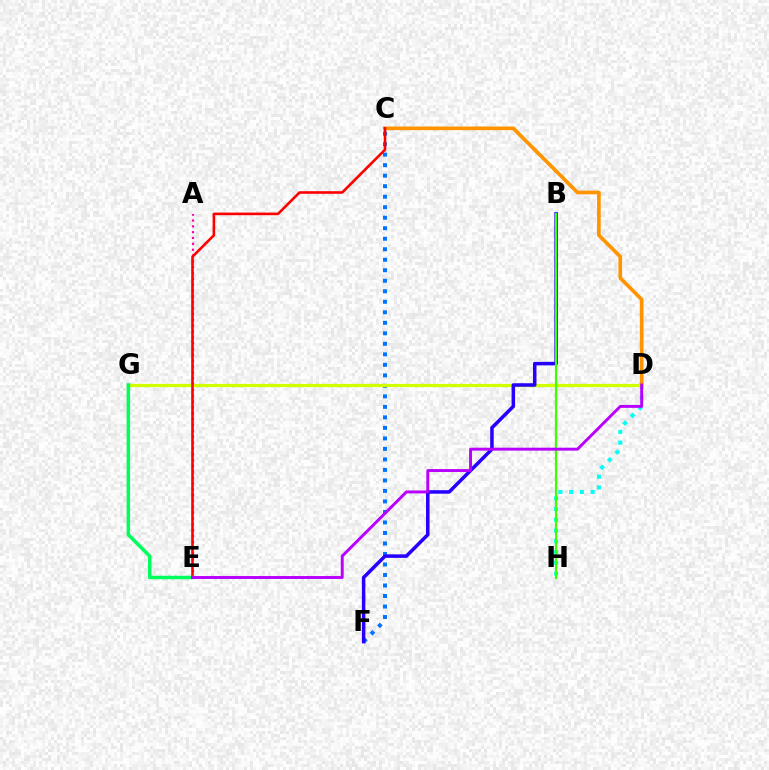{('C', 'F'): [{'color': '#0074ff', 'line_style': 'dotted', 'thickness': 2.85}], ('D', 'H'): [{'color': '#00fff6', 'line_style': 'dotted', 'thickness': 2.92}], ('C', 'D'): [{'color': '#ff9400', 'line_style': 'solid', 'thickness': 2.64}], ('A', 'E'): [{'color': '#ff00ac', 'line_style': 'dotted', 'thickness': 1.59}], ('D', 'G'): [{'color': '#d1ff00', 'line_style': 'solid', 'thickness': 2.31}], ('B', 'F'): [{'color': '#2500ff', 'line_style': 'solid', 'thickness': 2.53}], ('C', 'E'): [{'color': '#ff0000', 'line_style': 'solid', 'thickness': 1.88}], ('E', 'G'): [{'color': '#00ff5c', 'line_style': 'solid', 'thickness': 2.51}], ('B', 'H'): [{'color': '#3dff00', 'line_style': 'solid', 'thickness': 1.58}], ('D', 'E'): [{'color': '#b900ff', 'line_style': 'solid', 'thickness': 2.11}]}